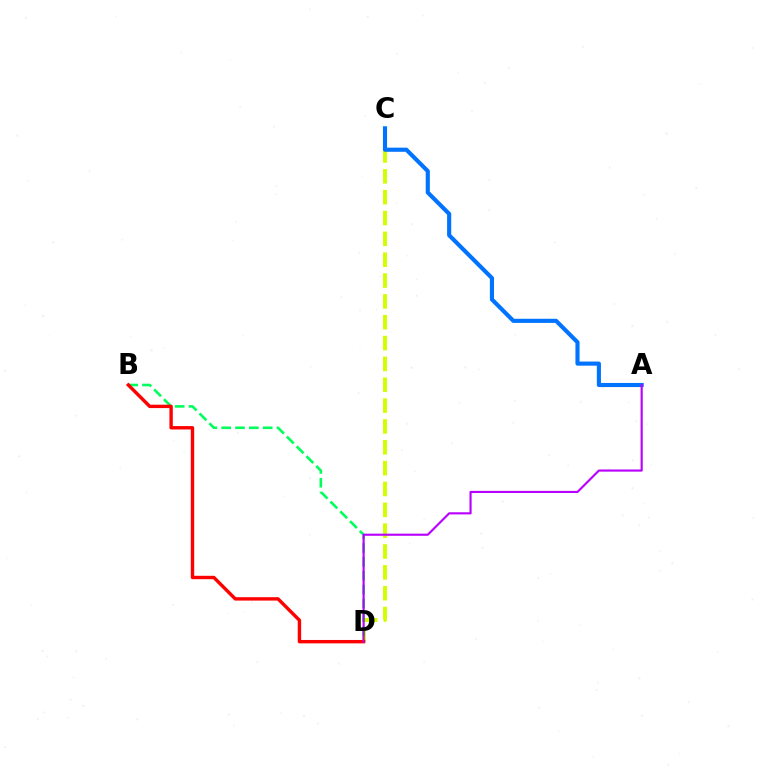{('C', 'D'): [{'color': '#d1ff00', 'line_style': 'dashed', 'thickness': 2.83}], ('B', 'D'): [{'color': '#00ff5c', 'line_style': 'dashed', 'thickness': 1.88}, {'color': '#ff0000', 'line_style': 'solid', 'thickness': 2.45}], ('A', 'C'): [{'color': '#0074ff', 'line_style': 'solid', 'thickness': 2.97}], ('A', 'D'): [{'color': '#b900ff', 'line_style': 'solid', 'thickness': 1.54}]}